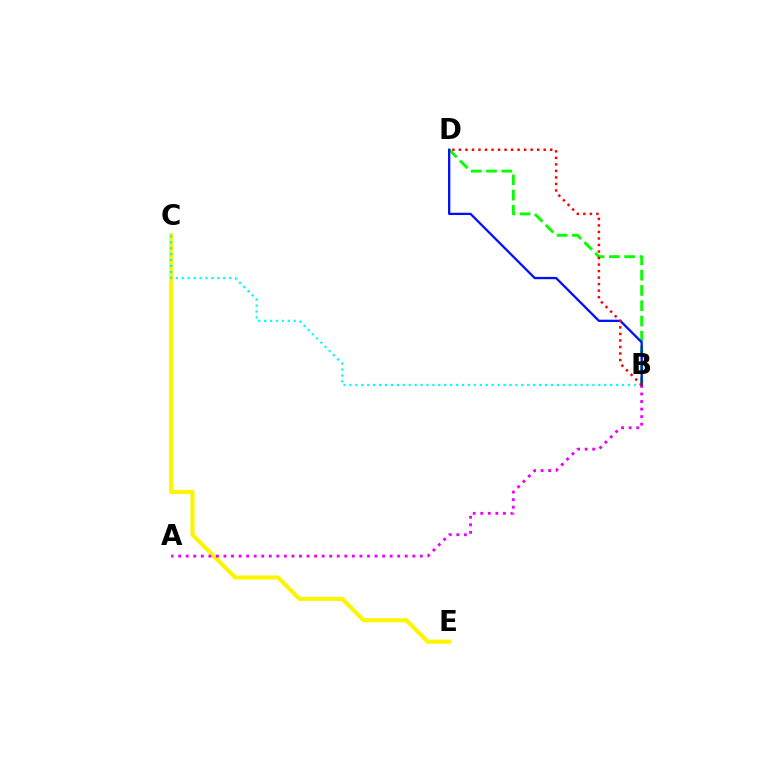{('C', 'E'): [{'color': '#fcf500', 'line_style': 'solid', 'thickness': 2.95}], ('B', 'D'): [{'color': '#08ff00', 'line_style': 'dashed', 'thickness': 2.08}, {'color': '#0010ff', 'line_style': 'solid', 'thickness': 1.65}, {'color': '#ff0000', 'line_style': 'dotted', 'thickness': 1.77}], ('B', 'C'): [{'color': '#00fff6', 'line_style': 'dotted', 'thickness': 1.61}], ('A', 'B'): [{'color': '#ee00ff', 'line_style': 'dotted', 'thickness': 2.05}]}